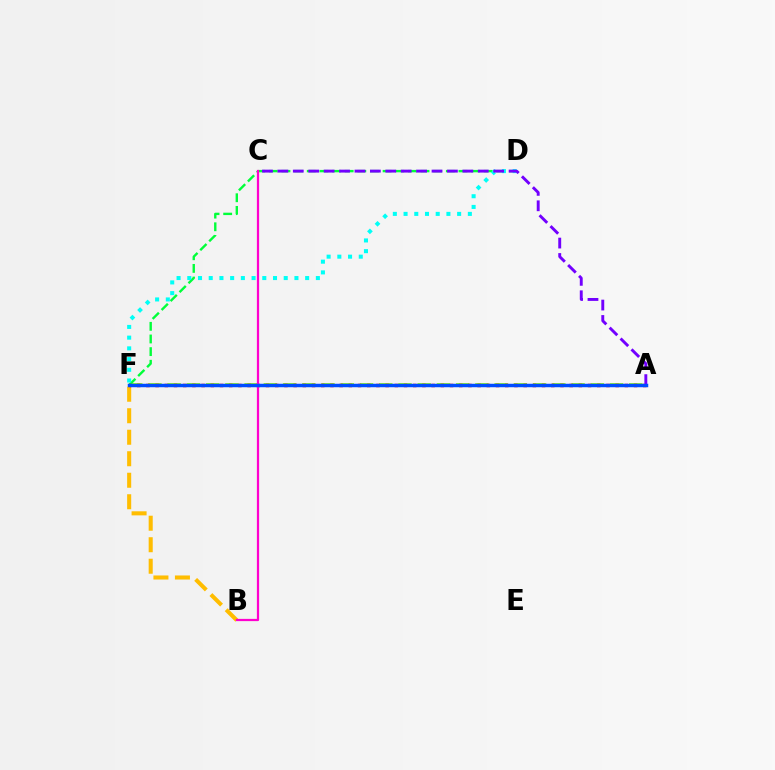{('A', 'F'): [{'color': '#84ff00', 'line_style': 'dashed', 'thickness': 2.61}, {'color': '#ff0000', 'line_style': 'dotted', 'thickness': 2.5}, {'color': '#004bff', 'line_style': 'solid', 'thickness': 2.5}], ('B', 'F'): [{'color': '#ffbd00', 'line_style': 'dashed', 'thickness': 2.92}], ('D', 'F'): [{'color': '#00ff39', 'line_style': 'dashed', 'thickness': 1.72}, {'color': '#00fff6', 'line_style': 'dotted', 'thickness': 2.91}], ('B', 'C'): [{'color': '#ff00cf', 'line_style': 'solid', 'thickness': 1.61}], ('A', 'C'): [{'color': '#7200ff', 'line_style': 'dashed', 'thickness': 2.09}]}